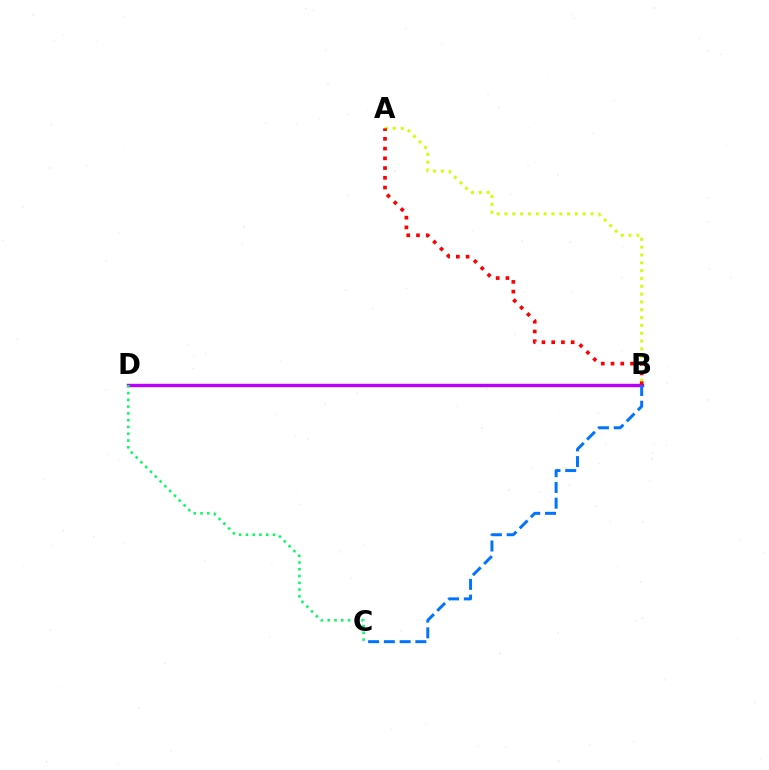{('B', 'D'): [{'color': '#b900ff', 'line_style': 'solid', 'thickness': 2.43}], ('B', 'C'): [{'color': '#0074ff', 'line_style': 'dashed', 'thickness': 2.14}], ('C', 'D'): [{'color': '#00ff5c', 'line_style': 'dotted', 'thickness': 1.84}], ('A', 'B'): [{'color': '#d1ff00', 'line_style': 'dotted', 'thickness': 2.13}, {'color': '#ff0000', 'line_style': 'dotted', 'thickness': 2.65}]}